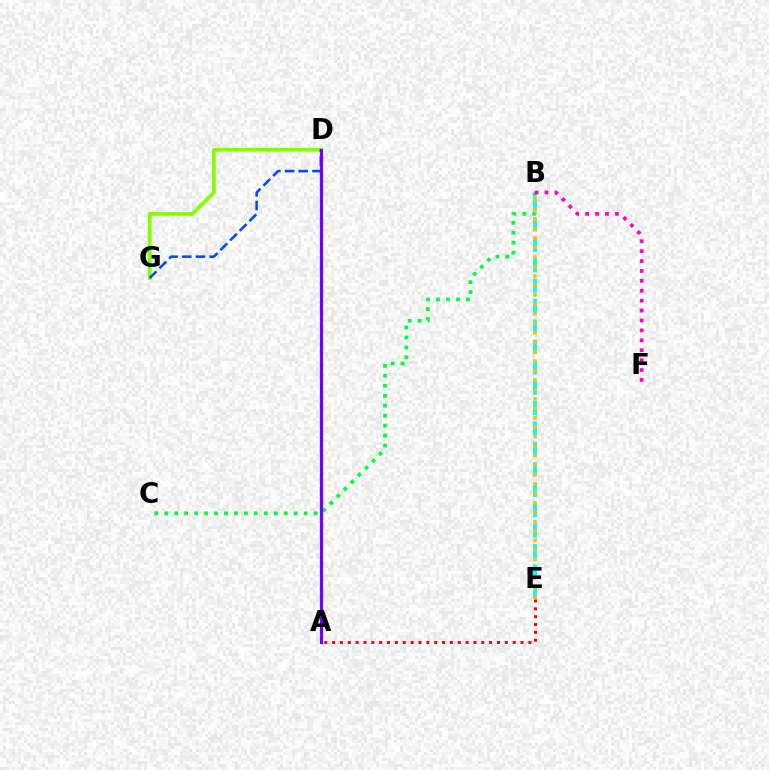{('D', 'G'): [{'color': '#84ff00', 'line_style': 'solid', 'thickness': 2.71}, {'color': '#004bff', 'line_style': 'dashed', 'thickness': 1.86}], ('B', 'C'): [{'color': '#00ff39', 'line_style': 'dotted', 'thickness': 2.71}], ('B', 'F'): [{'color': '#ff00cf', 'line_style': 'dotted', 'thickness': 2.69}], ('B', 'E'): [{'color': '#00fff6', 'line_style': 'dashed', 'thickness': 2.77}, {'color': '#ffbd00', 'line_style': 'dotted', 'thickness': 2.57}], ('A', 'D'): [{'color': '#7200ff', 'line_style': 'solid', 'thickness': 2.33}], ('A', 'E'): [{'color': '#ff0000', 'line_style': 'dotted', 'thickness': 2.13}]}